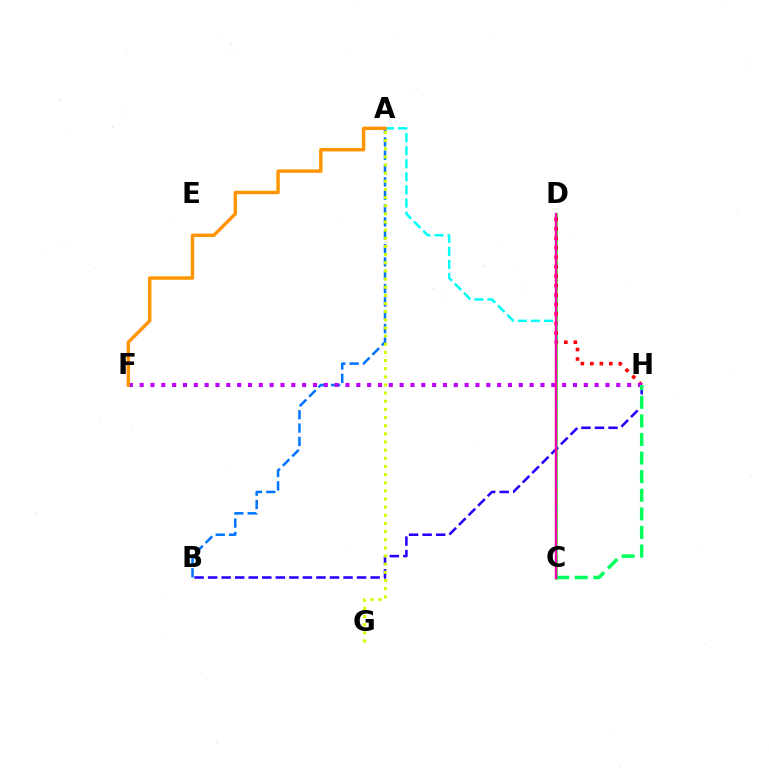{('C', 'D'): [{'color': '#3dff00', 'line_style': 'solid', 'thickness': 1.97}, {'color': '#ff00ac', 'line_style': 'solid', 'thickness': 1.71}], ('D', 'H'): [{'color': '#ff0000', 'line_style': 'dotted', 'thickness': 2.58}], ('B', 'H'): [{'color': '#2500ff', 'line_style': 'dashed', 'thickness': 1.84}], ('A', 'B'): [{'color': '#0074ff', 'line_style': 'dashed', 'thickness': 1.81}], ('A', 'C'): [{'color': '#00fff6', 'line_style': 'dashed', 'thickness': 1.78}], ('F', 'H'): [{'color': '#b900ff', 'line_style': 'dotted', 'thickness': 2.94}], ('C', 'H'): [{'color': '#00ff5c', 'line_style': 'dashed', 'thickness': 2.53}], ('A', 'F'): [{'color': '#ff9400', 'line_style': 'solid', 'thickness': 2.45}], ('A', 'G'): [{'color': '#d1ff00', 'line_style': 'dotted', 'thickness': 2.21}]}